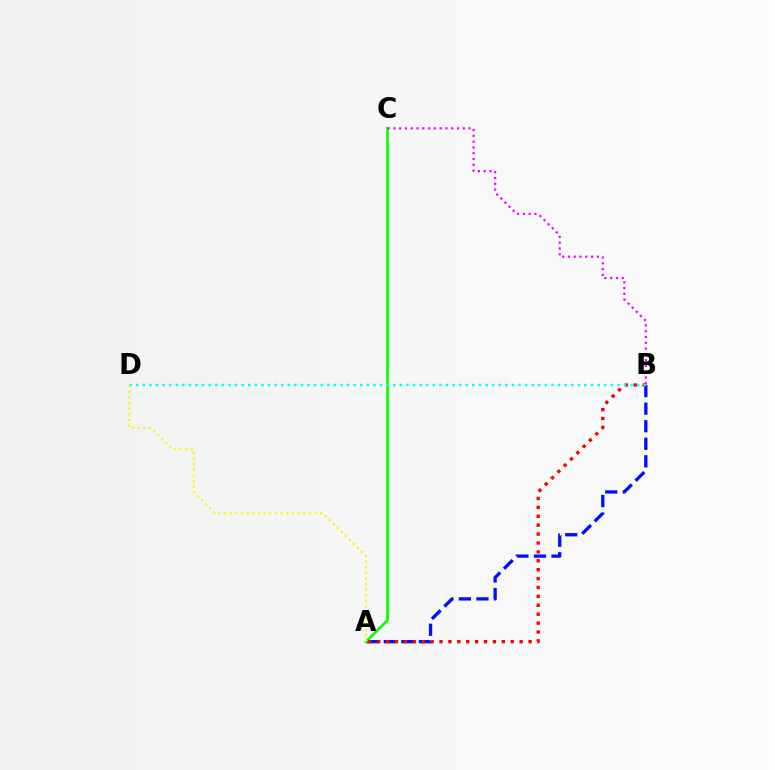{('A', 'B'): [{'color': '#0010ff', 'line_style': 'dashed', 'thickness': 2.38}, {'color': '#ff0000', 'line_style': 'dotted', 'thickness': 2.42}], ('A', 'C'): [{'color': '#08ff00', 'line_style': 'solid', 'thickness': 1.92}], ('B', 'D'): [{'color': '#00fff6', 'line_style': 'dotted', 'thickness': 1.79}], ('B', 'C'): [{'color': '#ee00ff', 'line_style': 'dotted', 'thickness': 1.57}], ('A', 'D'): [{'color': '#fcf500', 'line_style': 'dotted', 'thickness': 1.54}]}